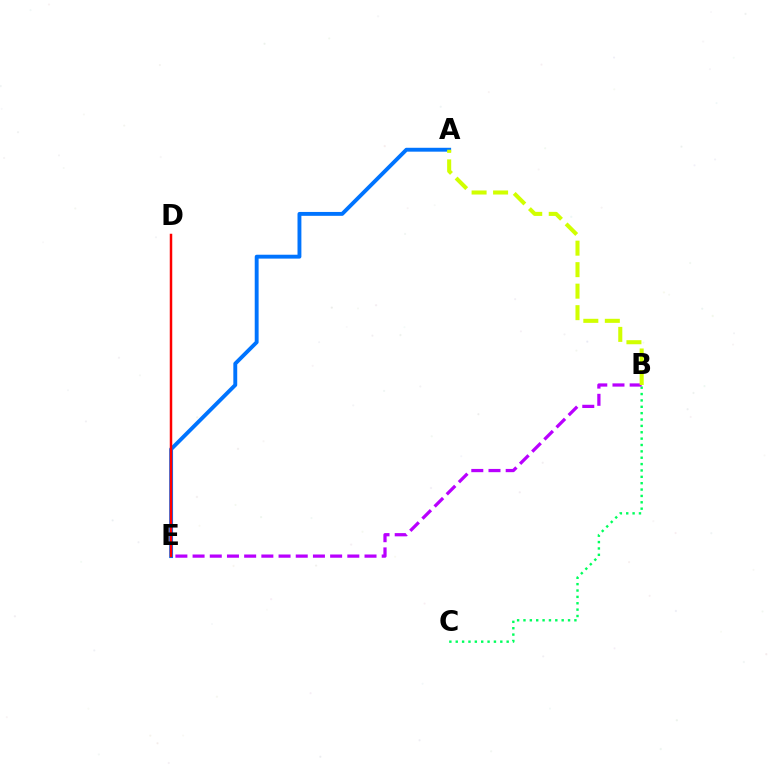{('B', 'C'): [{'color': '#00ff5c', 'line_style': 'dotted', 'thickness': 1.73}], ('A', 'E'): [{'color': '#0074ff', 'line_style': 'solid', 'thickness': 2.8}], ('D', 'E'): [{'color': '#ff0000', 'line_style': 'solid', 'thickness': 1.79}], ('B', 'E'): [{'color': '#b900ff', 'line_style': 'dashed', 'thickness': 2.34}], ('A', 'B'): [{'color': '#d1ff00', 'line_style': 'dashed', 'thickness': 2.92}]}